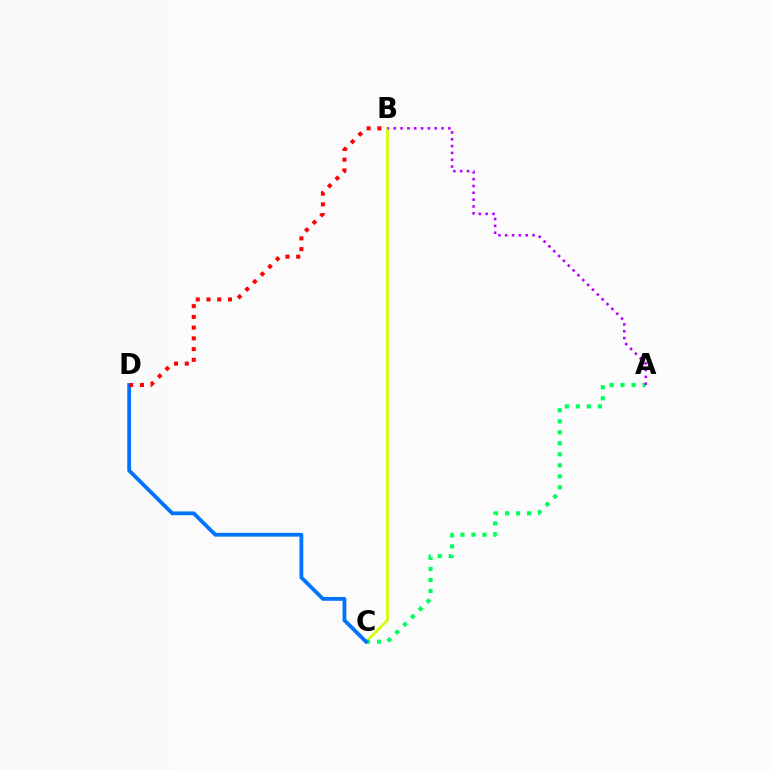{('B', 'C'): [{'color': '#d1ff00', 'line_style': 'solid', 'thickness': 1.95}], ('A', 'C'): [{'color': '#00ff5c', 'line_style': 'dotted', 'thickness': 2.99}], ('C', 'D'): [{'color': '#0074ff', 'line_style': 'solid', 'thickness': 2.73}], ('B', 'D'): [{'color': '#ff0000', 'line_style': 'dotted', 'thickness': 2.92}], ('A', 'B'): [{'color': '#b900ff', 'line_style': 'dotted', 'thickness': 1.85}]}